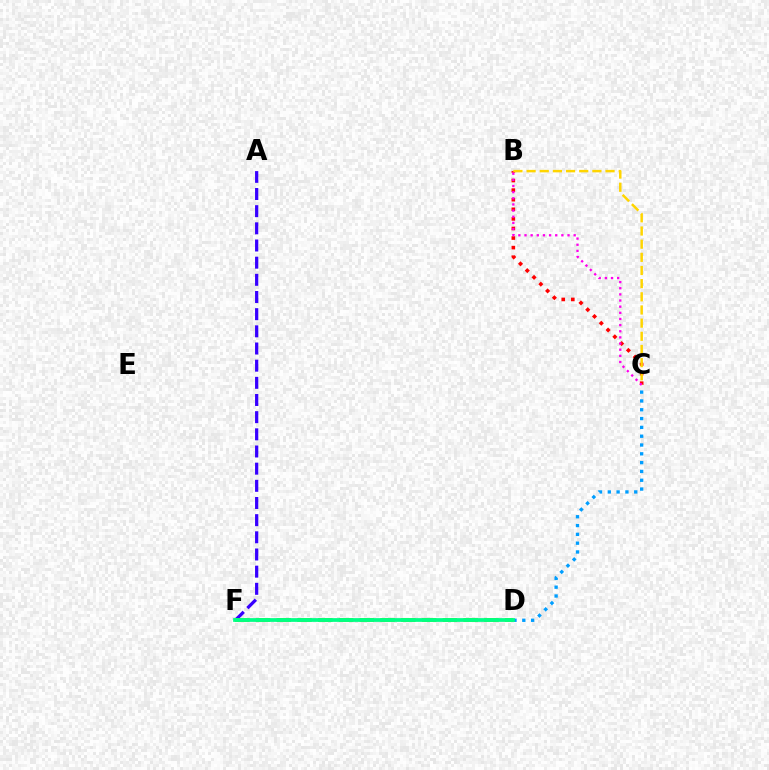{('B', 'C'): [{'color': '#ff0000', 'line_style': 'dotted', 'thickness': 2.6}, {'color': '#ffd500', 'line_style': 'dashed', 'thickness': 1.79}, {'color': '#ff00ed', 'line_style': 'dotted', 'thickness': 1.67}], ('C', 'D'): [{'color': '#009eff', 'line_style': 'dotted', 'thickness': 2.39}], ('A', 'F'): [{'color': '#3700ff', 'line_style': 'dashed', 'thickness': 2.33}], ('D', 'F'): [{'color': '#4fff00', 'line_style': 'dashed', 'thickness': 2.82}, {'color': '#00ff86', 'line_style': 'solid', 'thickness': 2.7}]}